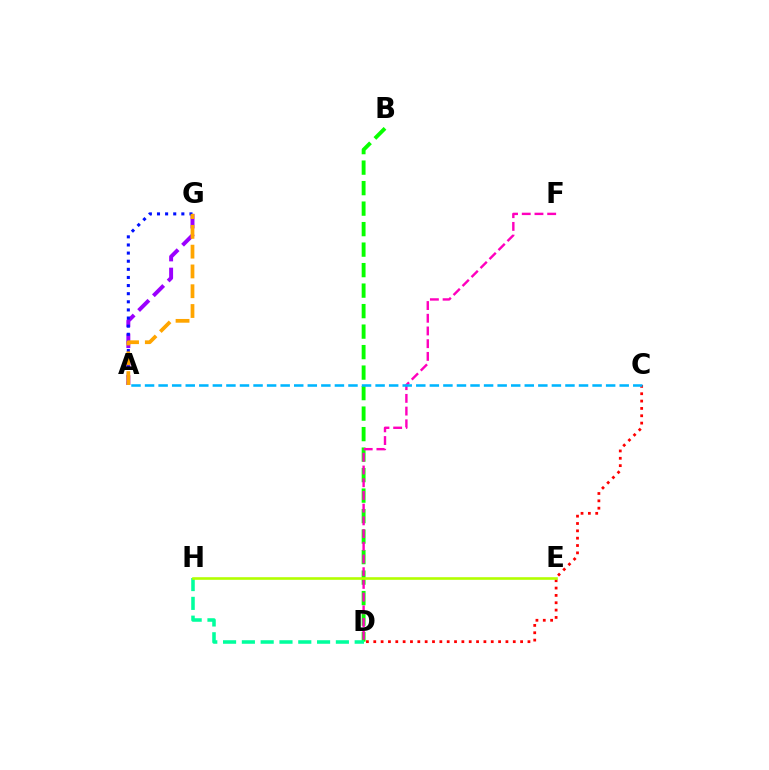{('B', 'D'): [{'color': '#08ff00', 'line_style': 'dashed', 'thickness': 2.78}], ('C', 'D'): [{'color': '#ff0000', 'line_style': 'dotted', 'thickness': 1.99}], ('A', 'G'): [{'color': '#9b00ff', 'line_style': 'dashed', 'thickness': 2.84}, {'color': '#0010ff', 'line_style': 'dotted', 'thickness': 2.21}, {'color': '#ffa500', 'line_style': 'dashed', 'thickness': 2.69}], ('D', 'H'): [{'color': '#00ff9d', 'line_style': 'dashed', 'thickness': 2.55}], ('D', 'F'): [{'color': '#ff00bd', 'line_style': 'dashed', 'thickness': 1.73}], ('A', 'C'): [{'color': '#00b5ff', 'line_style': 'dashed', 'thickness': 1.84}], ('E', 'H'): [{'color': '#b3ff00', 'line_style': 'solid', 'thickness': 1.89}]}